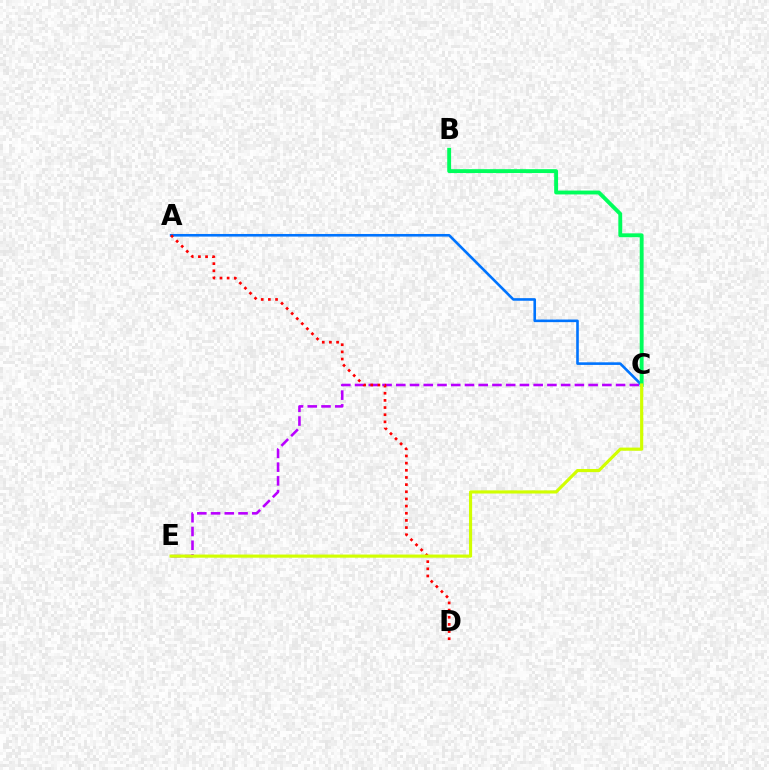{('C', 'E'): [{'color': '#b900ff', 'line_style': 'dashed', 'thickness': 1.87}, {'color': '#d1ff00', 'line_style': 'solid', 'thickness': 2.26}], ('A', 'C'): [{'color': '#0074ff', 'line_style': 'solid', 'thickness': 1.88}], ('A', 'D'): [{'color': '#ff0000', 'line_style': 'dotted', 'thickness': 1.95}], ('B', 'C'): [{'color': '#00ff5c', 'line_style': 'solid', 'thickness': 2.79}]}